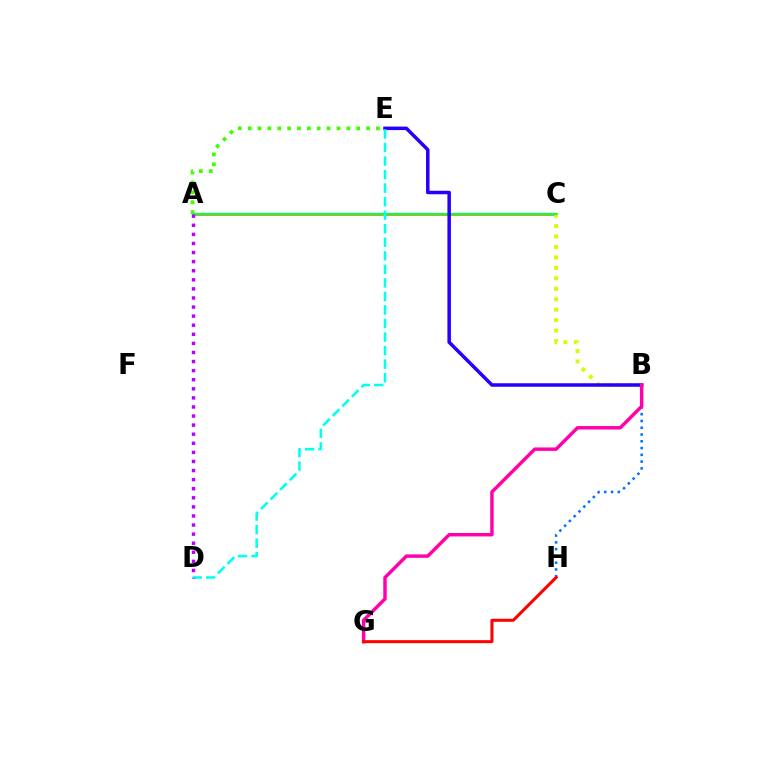{('A', 'C'): [{'color': '#ff9400', 'line_style': 'solid', 'thickness': 2.2}, {'color': '#00ff5c', 'line_style': 'solid', 'thickness': 1.63}], ('B', 'C'): [{'color': '#d1ff00', 'line_style': 'dotted', 'thickness': 2.84}], ('B', 'H'): [{'color': '#0074ff', 'line_style': 'dotted', 'thickness': 1.84}], ('A', 'E'): [{'color': '#3dff00', 'line_style': 'dotted', 'thickness': 2.68}], ('B', 'E'): [{'color': '#2500ff', 'line_style': 'solid', 'thickness': 2.52}], ('B', 'G'): [{'color': '#ff00ac', 'line_style': 'solid', 'thickness': 2.47}], ('G', 'H'): [{'color': '#ff0000', 'line_style': 'solid', 'thickness': 2.18}], ('D', 'E'): [{'color': '#00fff6', 'line_style': 'dashed', 'thickness': 1.84}], ('A', 'D'): [{'color': '#b900ff', 'line_style': 'dotted', 'thickness': 2.47}]}